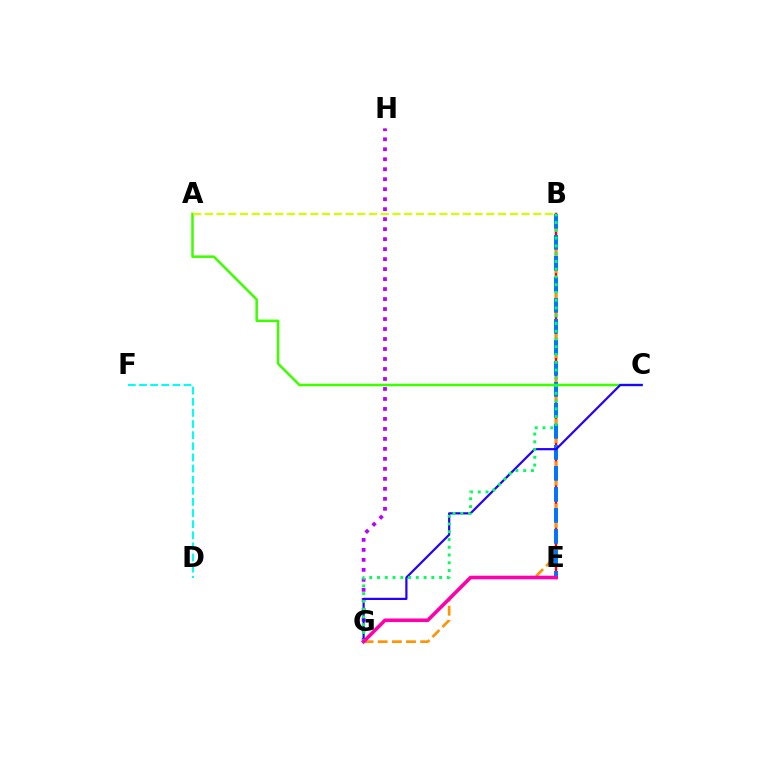{('B', 'E'): [{'color': '#ff0000', 'line_style': 'solid', 'thickness': 1.79}, {'color': '#0074ff', 'line_style': 'dashed', 'thickness': 2.85}], ('B', 'G'): [{'color': '#ff9400', 'line_style': 'dashed', 'thickness': 1.92}, {'color': '#00ff5c', 'line_style': 'dotted', 'thickness': 2.11}], ('D', 'F'): [{'color': '#00fff6', 'line_style': 'dashed', 'thickness': 1.51}], ('G', 'H'): [{'color': '#b900ff', 'line_style': 'dotted', 'thickness': 2.71}], ('A', 'C'): [{'color': '#3dff00', 'line_style': 'solid', 'thickness': 1.82}], ('A', 'B'): [{'color': '#d1ff00', 'line_style': 'dashed', 'thickness': 1.59}], ('C', 'G'): [{'color': '#2500ff', 'line_style': 'solid', 'thickness': 1.59}], ('E', 'G'): [{'color': '#ff00ac', 'line_style': 'solid', 'thickness': 2.58}]}